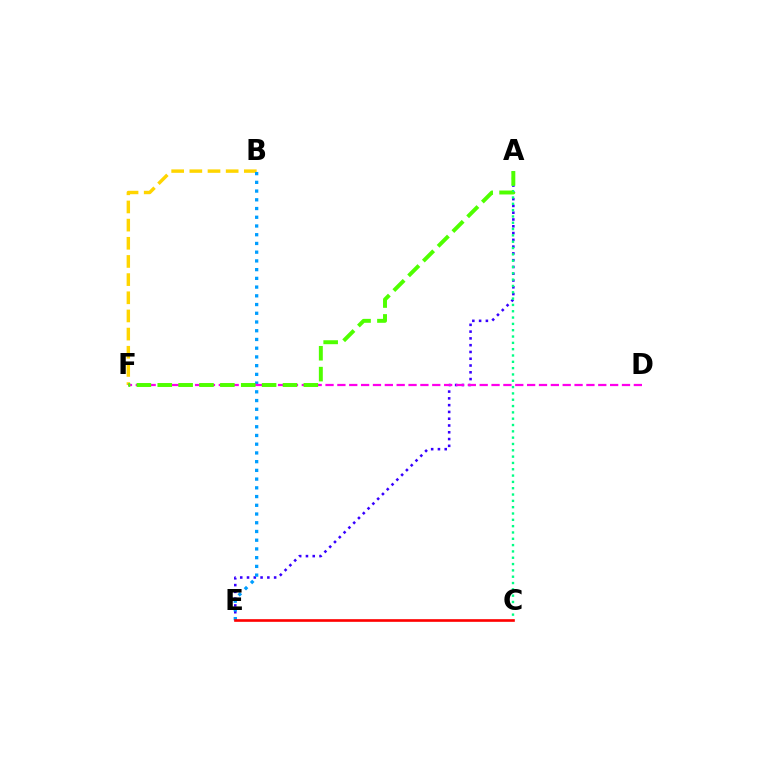{('B', 'F'): [{'color': '#ffd500', 'line_style': 'dashed', 'thickness': 2.47}], ('A', 'E'): [{'color': '#3700ff', 'line_style': 'dotted', 'thickness': 1.84}], ('A', 'C'): [{'color': '#00ff86', 'line_style': 'dotted', 'thickness': 1.72}], ('B', 'E'): [{'color': '#009eff', 'line_style': 'dotted', 'thickness': 2.37}], ('D', 'F'): [{'color': '#ff00ed', 'line_style': 'dashed', 'thickness': 1.61}], ('C', 'E'): [{'color': '#ff0000', 'line_style': 'solid', 'thickness': 1.91}], ('A', 'F'): [{'color': '#4fff00', 'line_style': 'dashed', 'thickness': 2.84}]}